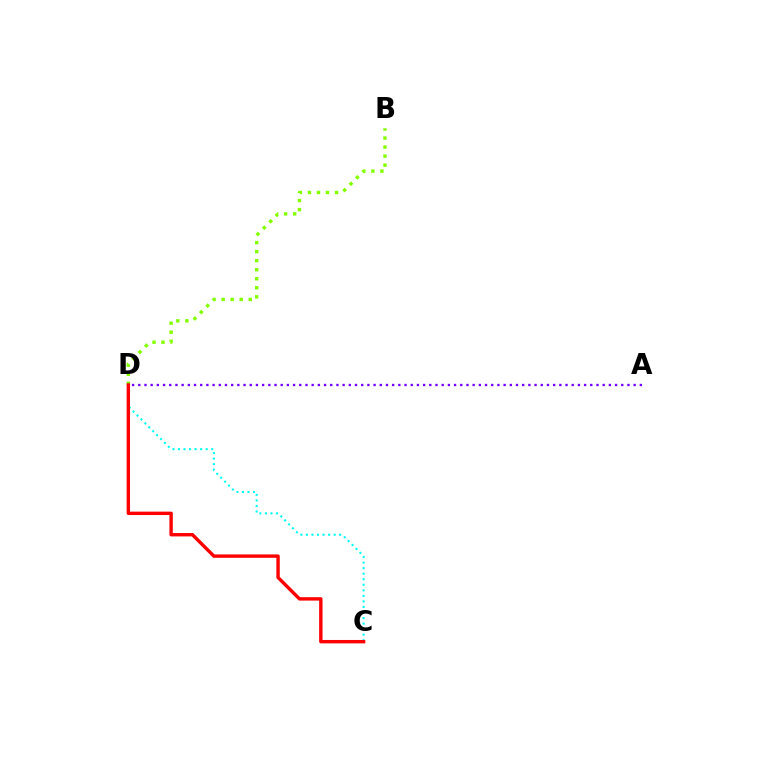{('B', 'D'): [{'color': '#84ff00', 'line_style': 'dotted', 'thickness': 2.45}], ('C', 'D'): [{'color': '#00fff6', 'line_style': 'dotted', 'thickness': 1.51}, {'color': '#ff0000', 'line_style': 'solid', 'thickness': 2.44}], ('A', 'D'): [{'color': '#7200ff', 'line_style': 'dotted', 'thickness': 1.68}]}